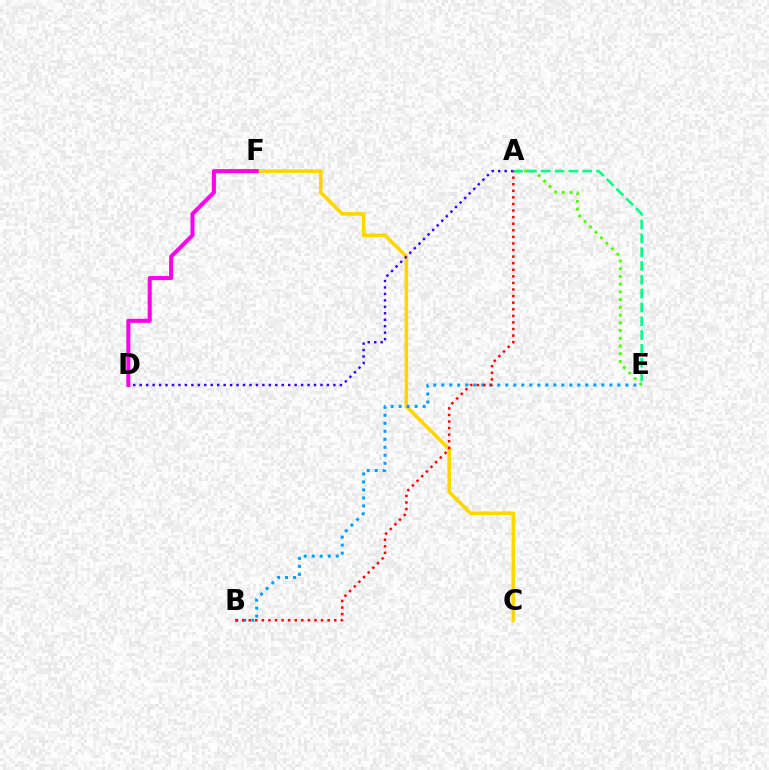{('A', 'E'): [{'color': '#4fff00', 'line_style': 'dotted', 'thickness': 2.1}, {'color': '#00ff86', 'line_style': 'dashed', 'thickness': 1.88}], ('C', 'F'): [{'color': '#ffd500', 'line_style': 'solid', 'thickness': 2.6}], ('A', 'D'): [{'color': '#3700ff', 'line_style': 'dotted', 'thickness': 1.75}], ('B', 'E'): [{'color': '#009eff', 'line_style': 'dotted', 'thickness': 2.17}], ('A', 'B'): [{'color': '#ff0000', 'line_style': 'dotted', 'thickness': 1.79}], ('D', 'F'): [{'color': '#ff00ed', 'line_style': 'solid', 'thickness': 2.91}]}